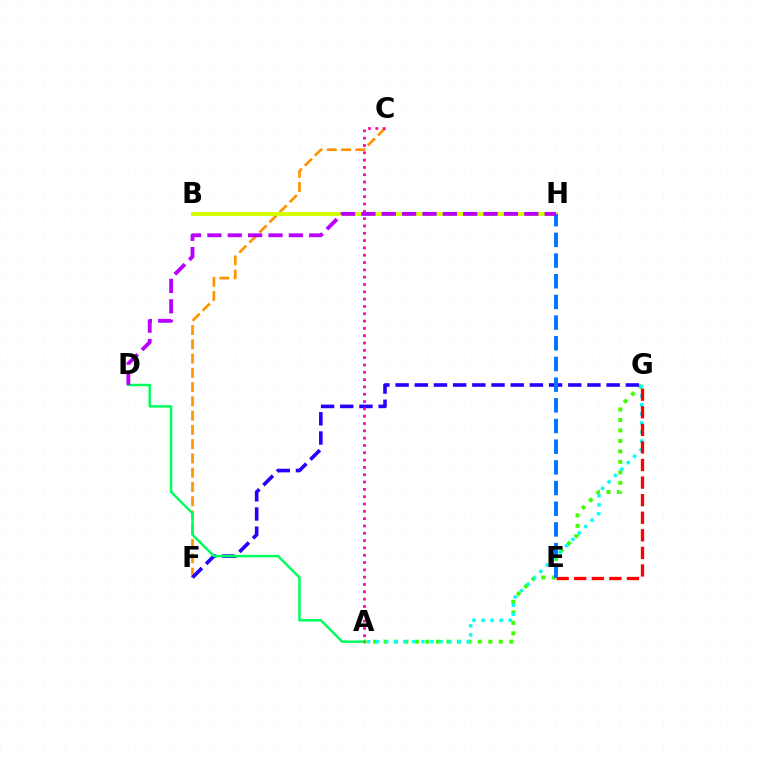{('A', 'G'): [{'color': '#3dff00', 'line_style': 'dotted', 'thickness': 2.84}, {'color': '#00fff6', 'line_style': 'dotted', 'thickness': 2.46}], ('C', 'F'): [{'color': '#ff9400', 'line_style': 'dashed', 'thickness': 1.94}], ('F', 'G'): [{'color': '#2500ff', 'line_style': 'dashed', 'thickness': 2.61}], ('E', 'G'): [{'color': '#ff0000', 'line_style': 'dashed', 'thickness': 2.39}], ('B', 'H'): [{'color': '#d1ff00', 'line_style': 'solid', 'thickness': 2.8}], ('E', 'H'): [{'color': '#0074ff', 'line_style': 'dashed', 'thickness': 2.81}], ('A', 'D'): [{'color': '#00ff5c', 'line_style': 'solid', 'thickness': 1.78}], ('D', 'H'): [{'color': '#b900ff', 'line_style': 'dashed', 'thickness': 2.77}], ('A', 'C'): [{'color': '#ff00ac', 'line_style': 'dotted', 'thickness': 1.99}]}